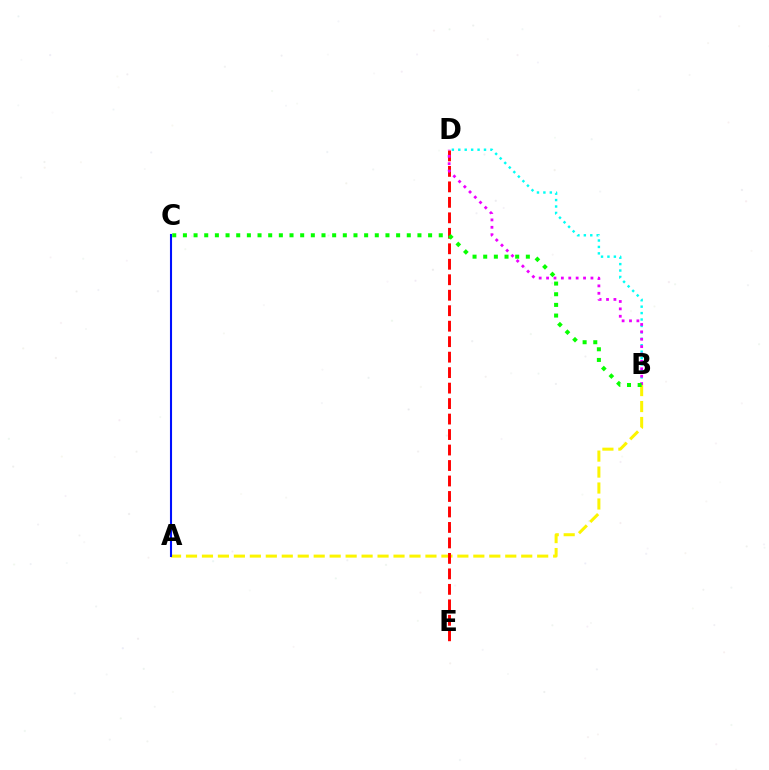{('A', 'B'): [{'color': '#fcf500', 'line_style': 'dashed', 'thickness': 2.17}], ('D', 'E'): [{'color': '#ff0000', 'line_style': 'dashed', 'thickness': 2.1}], ('B', 'D'): [{'color': '#00fff6', 'line_style': 'dotted', 'thickness': 1.75}, {'color': '#ee00ff', 'line_style': 'dotted', 'thickness': 2.01}], ('A', 'C'): [{'color': '#0010ff', 'line_style': 'solid', 'thickness': 1.51}], ('B', 'C'): [{'color': '#08ff00', 'line_style': 'dotted', 'thickness': 2.9}]}